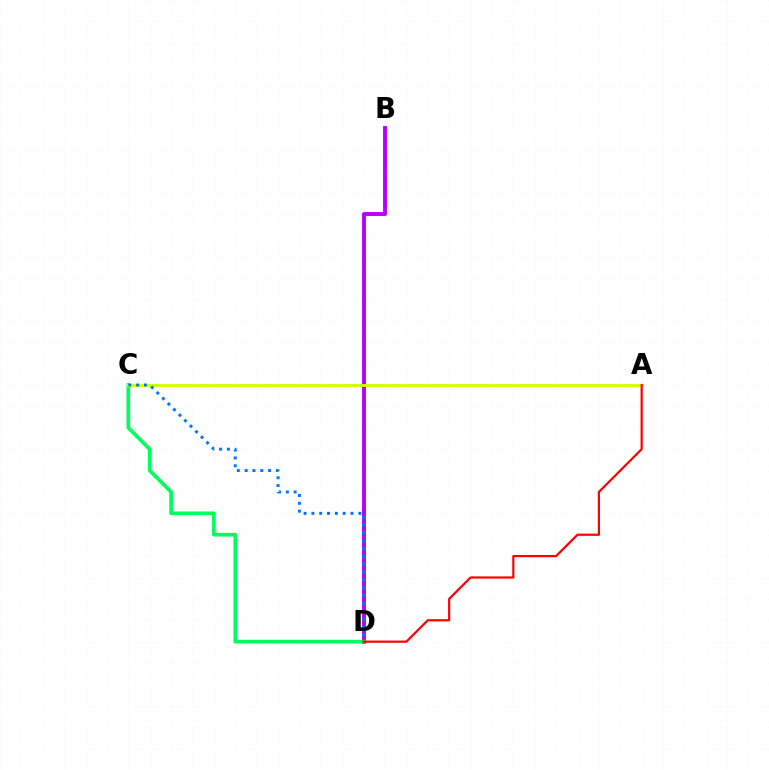{('B', 'D'): [{'color': '#b900ff', 'line_style': 'solid', 'thickness': 2.82}], ('C', 'D'): [{'color': '#00ff5c', 'line_style': 'solid', 'thickness': 2.66}, {'color': '#0074ff', 'line_style': 'dotted', 'thickness': 2.13}], ('A', 'C'): [{'color': '#d1ff00', 'line_style': 'solid', 'thickness': 2.1}], ('A', 'D'): [{'color': '#ff0000', 'line_style': 'solid', 'thickness': 1.59}]}